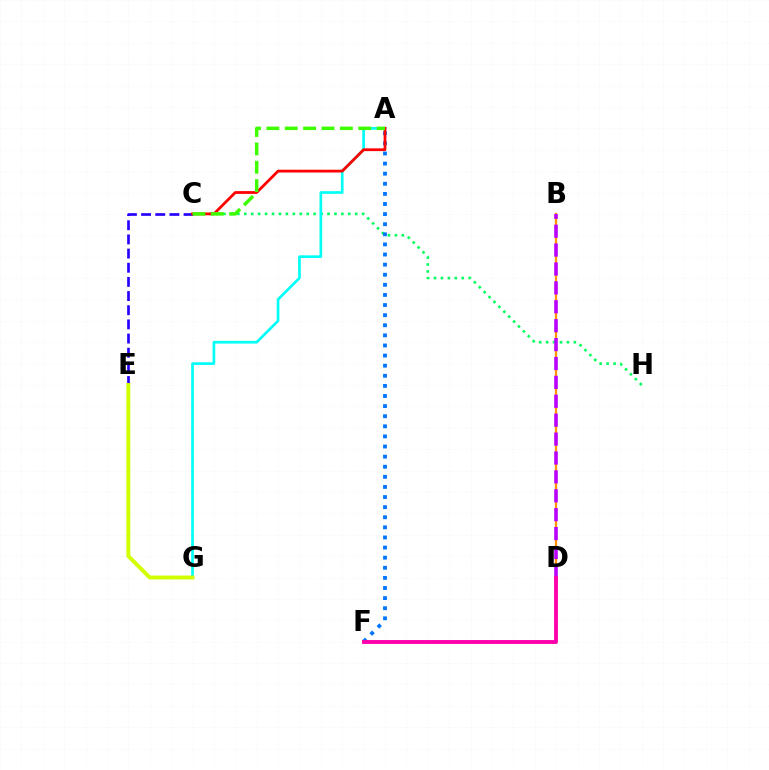{('C', 'H'): [{'color': '#00ff5c', 'line_style': 'dotted', 'thickness': 1.88}], ('A', 'F'): [{'color': '#0074ff', 'line_style': 'dotted', 'thickness': 2.75}], ('A', 'G'): [{'color': '#00fff6', 'line_style': 'solid', 'thickness': 1.93}], ('C', 'E'): [{'color': '#2500ff', 'line_style': 'dashed', 'thickness': 1.92}], ('A', 'C'): [{'color': '#ff0000', 'line_style': 'solid', 'thickness': 2.0}, {'color': '#3dff00', 'line_style': 'dashed', 'thickness': 2.5}], ('B', 'D'): [{'color': '#ff9400', 'line_style': 'solid', 'thickness': 1.65}, {'color': '#b900ff', 'line_style': 'dashed', 'thickness': 2.57}], ('D', 'F'): [{'color': '#ff00ac', 'line_style': 'solid', 'thickness': 2.8}], ('E', 'G'): [{'color': '#d1ff00', 'line_style': 'solid', 'thickness': 2.81}]}